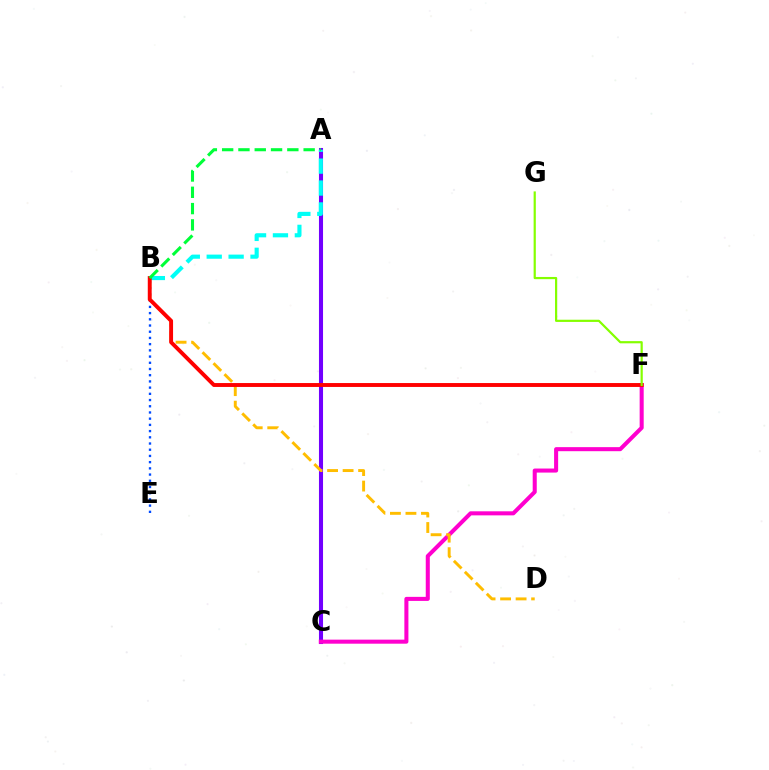{('B', 'E'): [{'color': '#004bff', 'line_style': 'dotted', 'thickness': 1.69}], ('A', 'C'): [{'color': '#7200ff', 'line_style': 'solid', 'thickness': 2.93}], ('C', 'F'): [{'color': '#ff00cf', 'line_style': 'solid', 'thickness': 2.91}], ('A', 'B'): [{'color': '#00fff6', 'line_style': 'dashed', 'thickness': 2.98}, {'color': '#00ff39', 'line_style': 'dashed', 'thickness': 2.21}], ('B', 'D'): [{'color': '#ffbd00', 'line_style': 'dashed', 'thickness': 2.11}], ('B', 'F'): [{'color': '#ff0000', 'line_style': 'solid', 'thickness': 2.81}], ('F', 'G'): [{'color': '#84ff00', 'line_style': 'solid', 'thickness': 1.58}]}